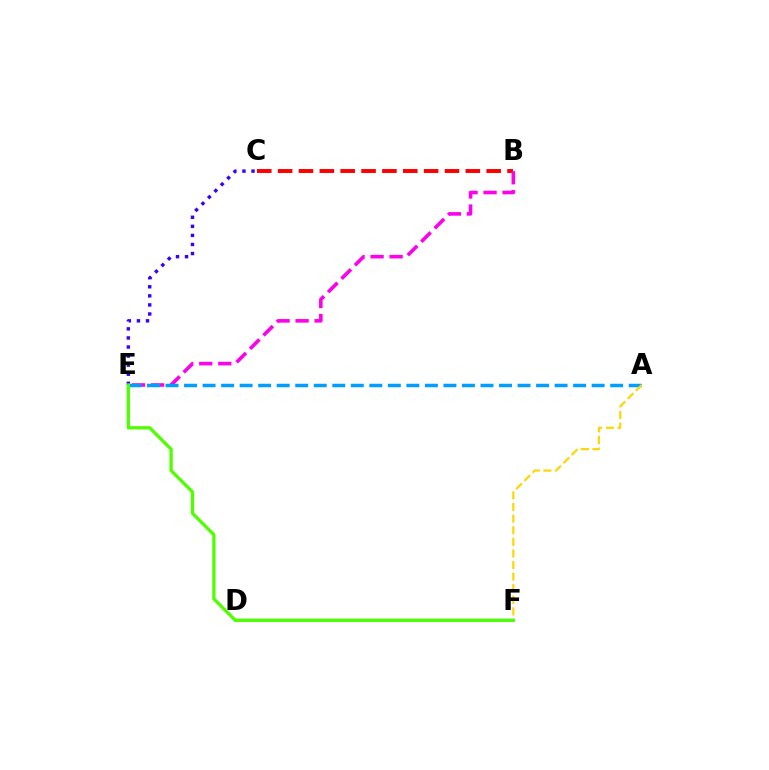{('B', 'C'): [{'color': '#ff0000', 'line_style': 'dashed', 'thickness': 2.83}], ('C', 'E'): [{'color': '#3700ff', 'line_style': 'dotted', 'thickness': 2.46}], ('D', 'F'): [{'color': '#00ff86', 'line_style': 'solid', 'thickness': 1.81}], ('B', 'E'): [{'color': '#ff00ed', 'line_style': 'dashed', 'thickness': 2.58}], ('A', 'E'): [{'color': '#009eff', 'line_style': 'dashed', 'thickness': 2.52}], ('A', 'F'): [{'color': '#ffd500', 'line_style': 'dashed', 'thickness': 1.58}], ('E', 'F'): [{'color': '#4fff00', 'line_style': 'solid', 'thickness': 2.35}]}